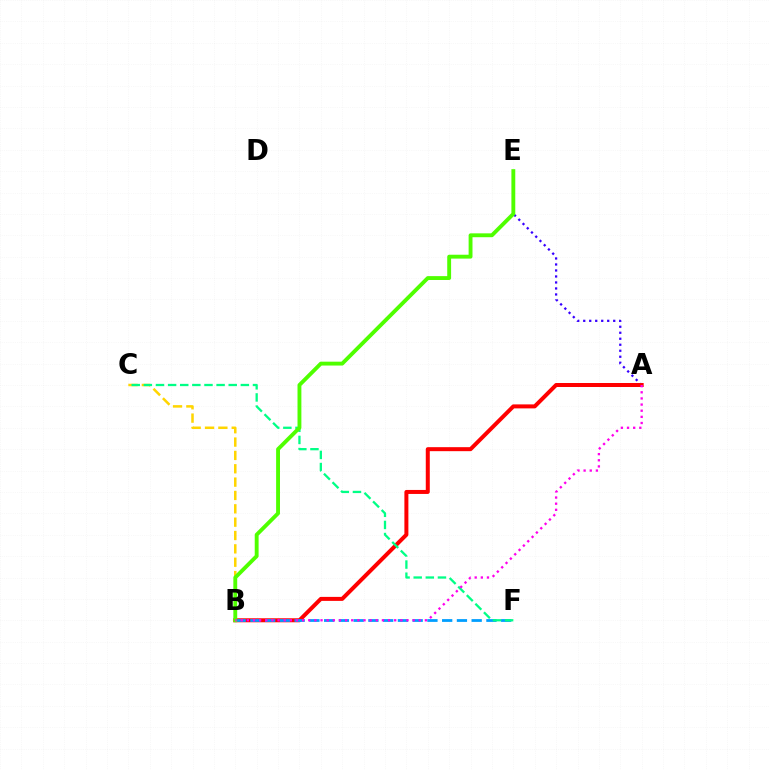{('A', 'E'): [{'color': '#3700ff', 'line_style': 'dotted', 'thickness': 1.63}], ('A', 'B'): [{'color': '#ff0000', 'line_style': 'solid', 'thickness': 2.88}, {'color': '#ff00ed', 'line_style': 'dotted', 'thickness': 1.67}], ('B', 'C'): [{'color': '#ffd500', 'line_style': 'dashed', 'thickness': 1.81}], ('B', 'F'): [{'color': '#009eff', 'line_style': 'dashed', 'thickness': 2.0}], ('C', 'F'): [{'color': '#00ff86', 'line_style': 'dashed', 'thickness': 1.65}], ('B', 'E'): [{'color': '#4fff00', 'line_style': 'solid', 'thickness': 2.79}]}